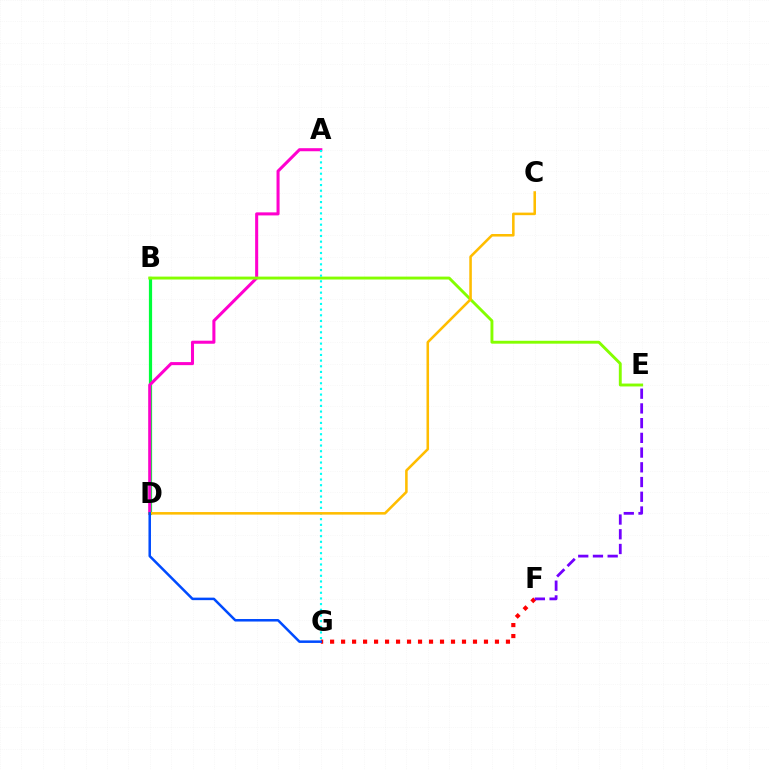{('B', 'D'): [{'color': '#00ff39', 'line_style': 'solid', 'thickness': 2.31}], ('A', 'D'): [{'color': '#ff00cf', 'line_style': 'solid', 'thickness': 2.19}], ('B', 'E'): [{'color': '#84ff00', 'line_style': 'solid', 'thickness': 2.09}], ('F', 'G'): [{'color': '#ff0000', 'line_style': 'dotted', 'thickness': 2.99}], ('A', 'G'): [{'color': '#00fff6', 'line_style': 'dotted', 'thickness': 1.54}], ('C', 'D'): [{'color': '#ffbd00', 'line_style': 'solid', 'thickness': 1.84}], ('E', 'F'): [{'color': '#7200ff', 'line_style': 'dashed', 'thickness': 2.0}], ('D', 'G'): [{'color': '#004bff', 'line_style': 'solid', 'thickness': 1.81}]}